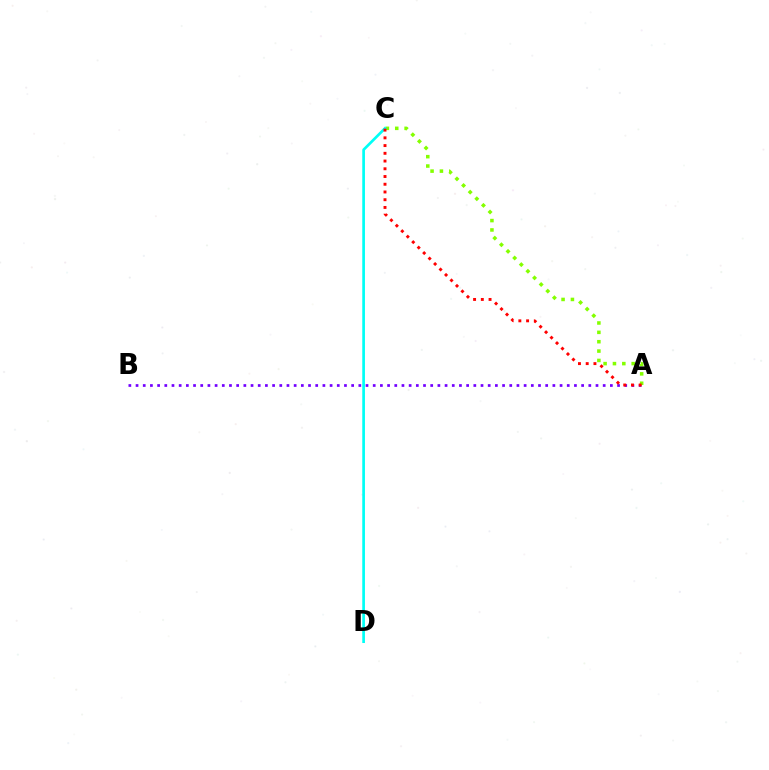{('A', 'B'): [{'color': '#7200ff', 'line_style': 'dotted', 'thickness': 1.95}], ('A', 'C'): [{'color': '#84ff00', 'line_style': 'dotted', 'thickness': 2.54}, {'color': '#ff0000', 'line_style': 'dotted', 'thickness': 2.1}], ('C', 'D'): [{'color': '#00fff6', 'line_style': 'solid', 'thickness': 1.94}]}